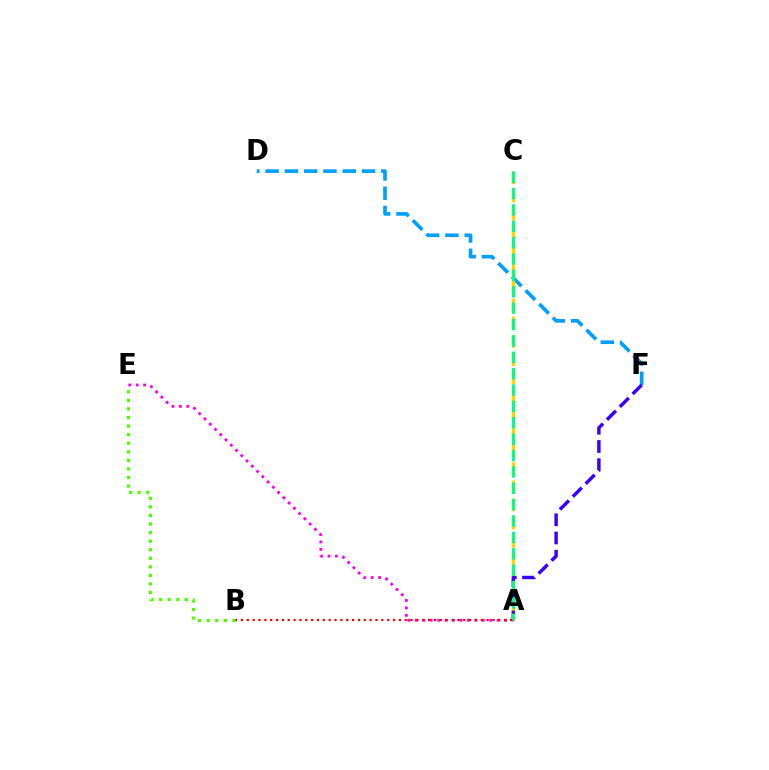{('D', 'F'): [{'color': '#009eff', 'line_style': 'dashed', 'thickness': 2.62}], ('A', 'C'): [{'color': '#ffd500', 'line_style': 'dashed', 'thickness': 2.47}, {'color': '#00ff86', 'line_style': 'dashed', 'thickness': 2.22}], ('A', 'F'): [{'color': '#3700ff', 'line_style': 'dashed', 'thickness': 2.47}], ('A', 'E'): [{'color': '#ff00ed', 'line_style': 'dotted', 'thickness': 2.02}], ('A', 'B'): [{'color': '#ff0000', 'line_style': 'dotted', 'thickness': 1.59}], ('B', 'E'): [{'color': '#4fff00', 'line_style': 'dotted', 'thickness': 2.33}]}